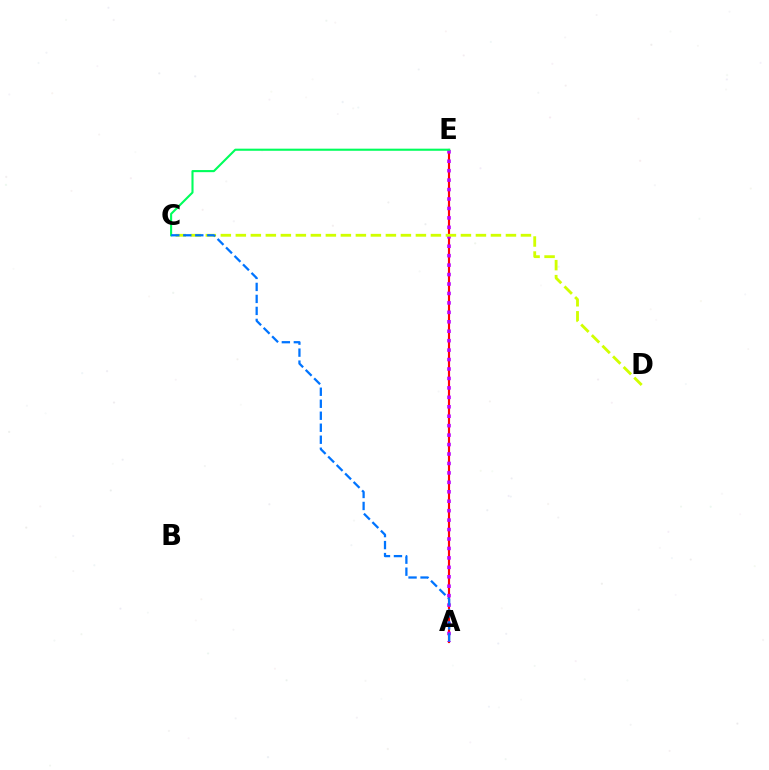{('A', 'E'): [{'color': '#ff0000', 'line_style': 'solid', 'thickness': 1.55}, {'color': '#b900ff', 'line_style': 'dotted', 'thickness': 2.57}], ('C', 'D'): [{'color': '#d1ff00', 'line_style': 'dashed', 'thickness': 2.04}], ('C', 'E'): [{'color': '#00ff5c', 'line_style': 'solid', 'thickness': 1.52}], ('A', 'C'): [{'color': '#0074ff', 'line_style': 'dashed', 'thickness': 1.63}]}